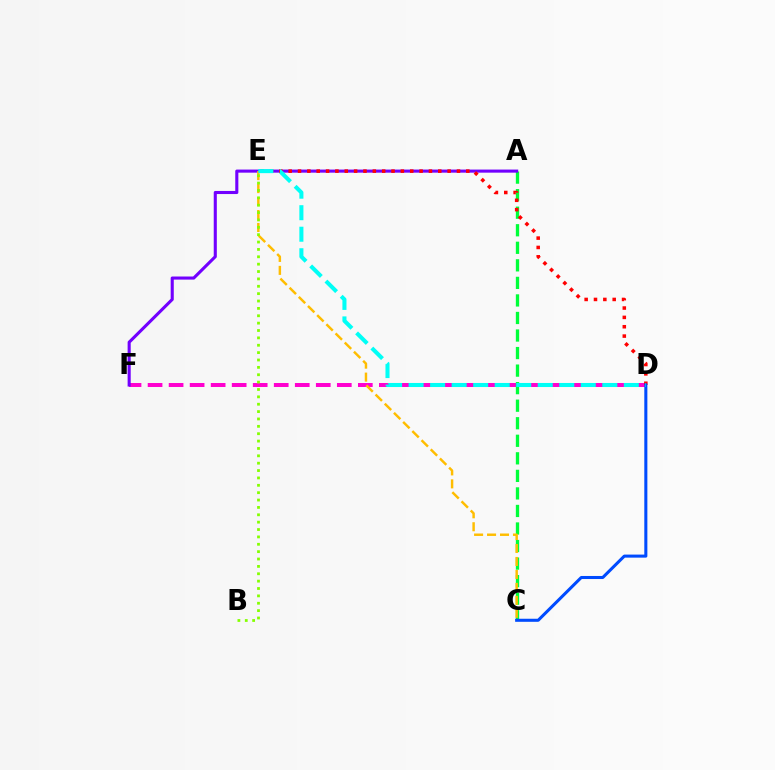{('D', 'F'): [{'color': '#ff00cf', 'line_style': 'dashed', 'thickness': 2.86}], ('A', 'C'): [{'color': '#00ff39', 'line_style': 'dashed', 'thickness': 2.38}], ('A', 'F'): [{'color': '#7200ff', 'line_style': 'solid', 'thickness': 2.22}], ('C', 'E'): [{'color': '#ffbd00', 'line_style': 'dashed', 'thickness': 1.76}], ('D', 'E'): [{'color': '#ff0000', 'line_style': 'dotted', 'thickness': 2.54}, {'color': '#00fff6', 'line_style': 'dashed', 'thickness': 2.92}], ('B', 'E'): [{'color': '#84ff00', 'line_style': 'dotted', 'thickness': 2.0}], ('C', 'D'): [{'color': '#004bff', 'line_style': 'solid', 'thickness': 2.2}]}